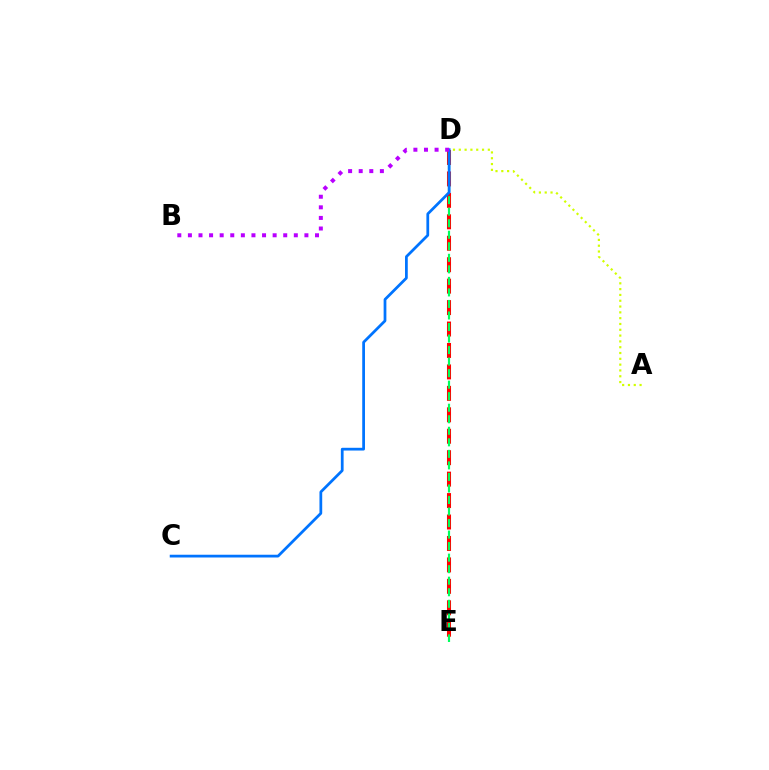{('D', 'E'): [{'color': '#ff0000', 'line_style': 'dashed', 'thickness': 2.91}, {'color': '#00ff5c', 'line_style': 'dashed', 'thickness': 1.57}], ('A', 'D'): [{'color': '#d1ff00', 'line_style': 'dotted', 'thickness': 1.58}], ('C', 'D'): [{'color': '#0074ff', 'line_style': 'solid', 'thickness': 1.98}], ('B', 'D'): [{'color': '#b900ff', 'line_style': 'dotted', 'thickness': 2.88}]}